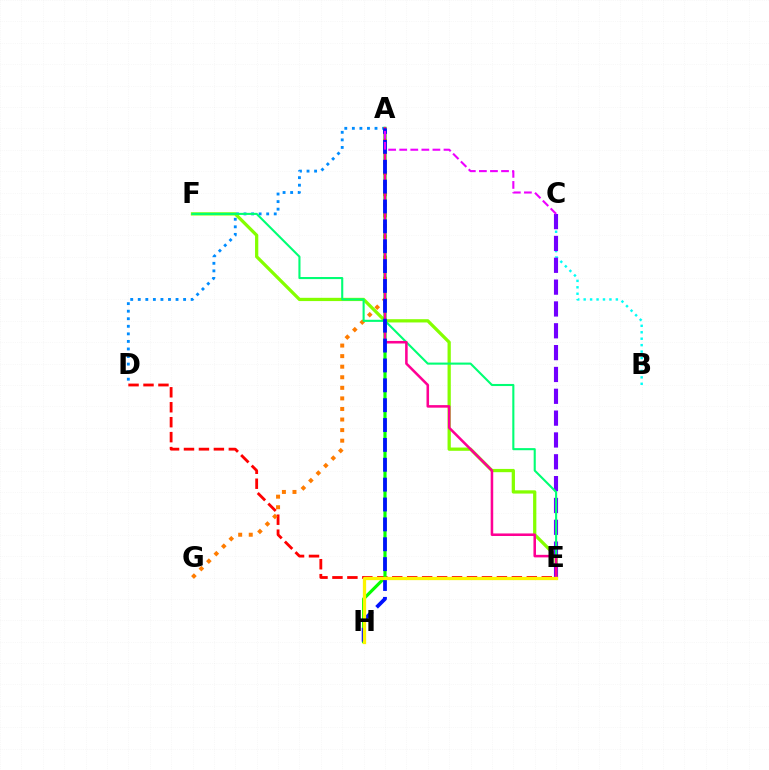{('A', 'D'): [{'color': '#008cff', 'line_style': 'dotted', 'thickness': 2.05}], ('B', 'C'): [{'color': '#00fff6', 'line_style': 'dotted', 'thickness': 1.75}], ('E', 'F'): [{'color': '#84ff00', 'line_style': 'solid', 'thickness': 2.35}, {'color': '#00ff74', 'line_style': 'solid', 'thickness': 1.51}], ('D', 'E'): [{'color': '#ff0000', 'line_style': 'dashed', 'thickness': 2.03}], ('C', 'E'): [{'color': '#7200ff', 'line_style': 'dashed', 'thickness': 2.97}], ('A', 'G'): [{'color': '#ff7c00', 'line_style': 'dotted', 'thickness': 2.87}], ('A', 'H'): [{'color': '#08ff00', 'line_style': 'solid', 'thickness': 2.27}, {'color': '#0010ff', 'line_style': 'dashed', 'thickness': 2.7}], ('A', 'E'): [{'color': '#ff0094', 'line_style': 'solid', 'thickness': 1.84}], ('A', 'C'): [{'color': '#ee00ff', 'line_style': 'dashed', 'thickness': 1.5}], ('E', 'H'): [{'color': '#fcf500', 'line_style': 'solid', 'thickness': 2.36}]}